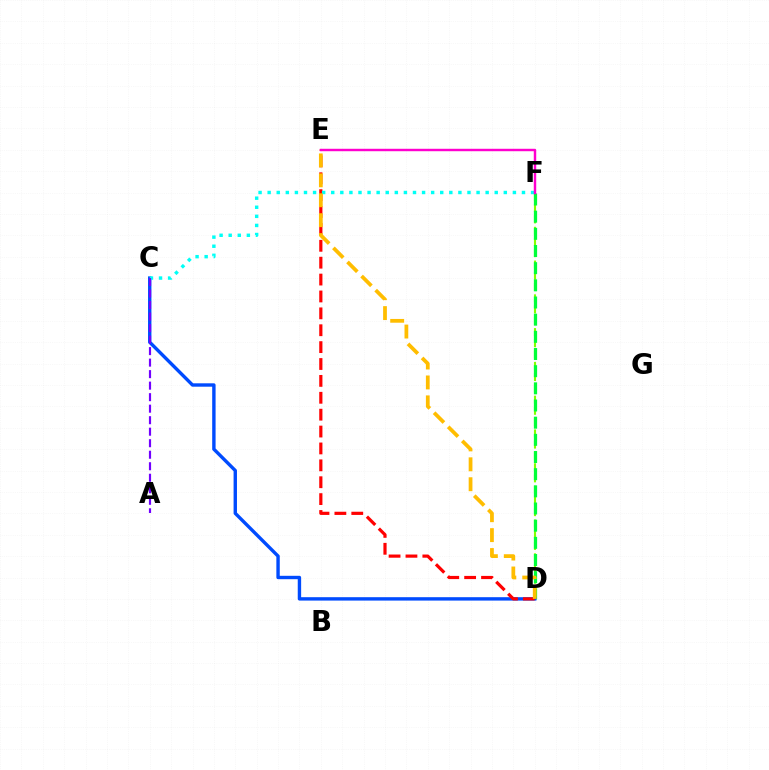{('D', 'F'): [{'color': '#84ff00', 'line_style': 'dashed', 'thickness': 1.53}, {'color': '#00ff39', 'line_style': 'dashed', 'thickness': 2.33}], ('C', 'D'): [{'color': '#004bff', 'line_style': 'solid', 'thickness': 2.44}], ('D', 'E'): [{'color': '#ff0000', 'line_style': 'dashed', 'thickness': 2.29}, {'color': '#ffbd00', 'line_style': 'dashed', 'thickness': 2.71}], ('C', 'F'): [{'color': '#00fff6', 'line_style': 'dotted', 'thickness': 2.47}], ('E', 'F'): [{'color': '#ff00cf', 'line_style': 'solid', 'thickness': 1.75}], ('A', 'C'): [{'color': '#7200ff', 'line_style': 'dashed', 'thickness': 1.56}]}